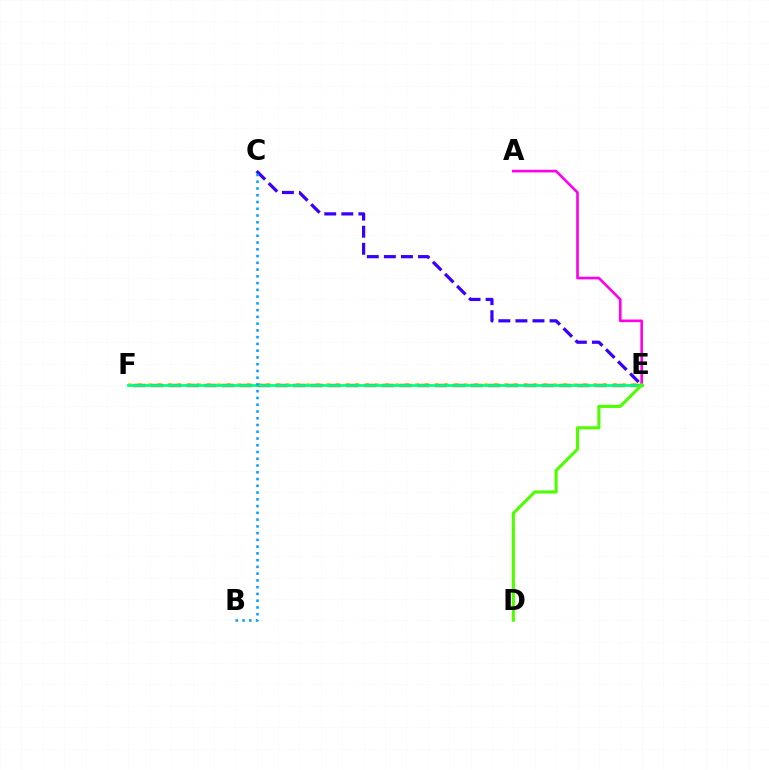{('E', 'F'): [{'color': '#ffd500', 'line_style': 'dotted', 'thickness': 2.69}, {'color': '#ff0000', 'line_style': 'dashed', 'thickness': 2.41}, {'color': '#00ff86', 'line_style': 'solid', 'thickness': 2.02}], ('C', 'E'): [{'color': '#3700ff', 'line_style': 'dashed', 'thickness': 2.32}], ('A', 'E'): [{'color': '#ff00ed', 'line_style': 'solid', 'thickness': 1.91}], ('D', 'E'): [{'color': '#4fff00', 'line_style': 'solid', 'thickness': 2.24}], ('B', 'C'): [{'color': '#009eff', 'line_style': 'dotted', 'thickness': 1.84}]}